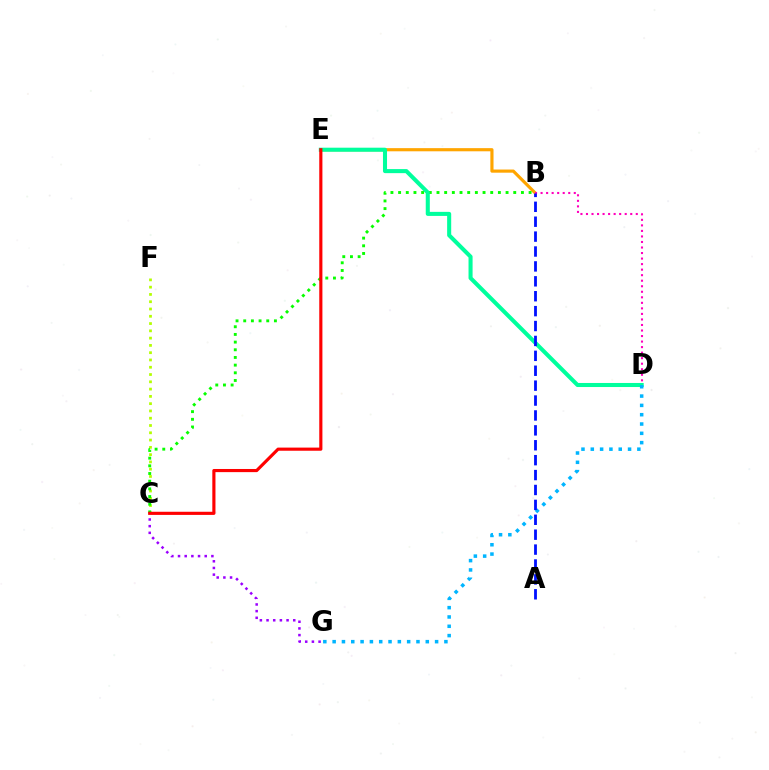{('C', 'F'): [{'color': '#b3ff00', 'line_style': 'dotted', 'thickness': 1.98}], ('B', 'E'): [{'color': '#ffa500', 'line_style': 'solid', 'thickness': 2.27}], ('B', 'D'): [{'color': '#ff00bd', 'line_style': 'dotted', 'thickness': 1.5}], ('B', 'C'): [{'color': '#08ff00', 'line_style': 'dotted', 'thickness': 2.09}], ('D', 'E'): [{'color': '#00ff9d', 'line_style': 'solid', 'thickness': 2.92}], ('D', 'G'): [{'color': '#00b5ff', 'line_style': 'dotted', 'thickness': 2.53}], ('A', 'B'): [{'color': '#0010ff', 'line_style': 'dashed', 'thickness': 2.02}], ('C', 'G'): [{'color': '#9b00ff', 'line_style': 'dotted', 'thickness': 1.81}], ('C', 'E'): [{'color': '#ff0000', 'line_style': 'solid', 'thickness': 2.26}]}